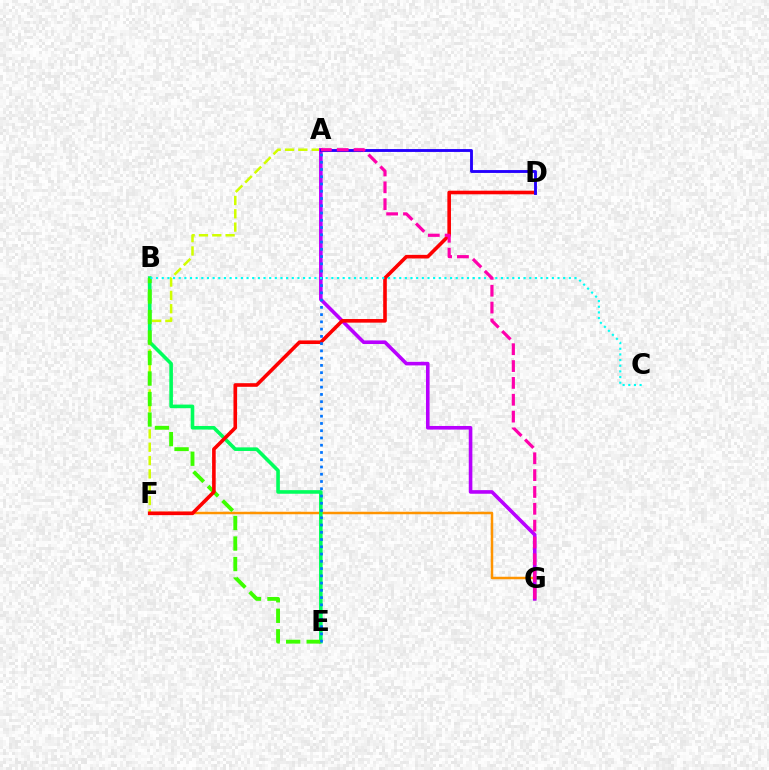{('A', 'F'): [{'color': '#d1ff00', 'line_style': 'dashed', 'thickness': 1.81}], ('F', 'G'): [{'color': '#ff9400', 'line_style': 'solid', 'thickness': 1.79}], ('B', 'E'): [{'color': '#00ff5c', 'line_style': 'solid', 'thickness': 2.59}, {'color': '#3dff00', 'line_style': 'dashed', 'thickness': 2.79}], ('A', 'G'): [{'color': '#b900ff', 'line_style': 'solid', 'thickness': 2.6}, {'color': '#ff00ac', 'line_style': 'dashed', 'thickness': 2.29}], ('D', 'F'): [{'color': '#ff0000', 'line_style': 'solid', 'thickness': 2.6}], ('A', 'D'): [{'color': '#2500ff', 'line_style': 'solid', 'thickness': 2.07}], ('A', 'E'): [{'color': '#0074ff', 'line_style': 'dotted', 'thickness': 1.97}], ('B', 'C'): [{'color': '#00fff6', 'line_style': 'dotted', 'thickness': 1.54}]}